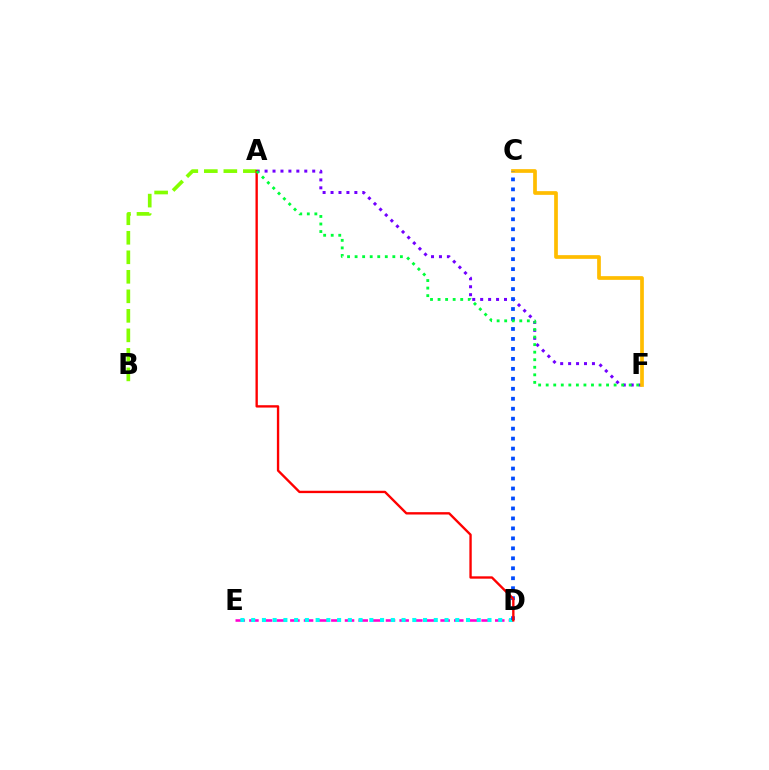{('A', 'F'): [{'color': '#7200ff', 'line_style': 'dotted', 'thickness': 2.16}, {'color': '#00ff39', 'line_style': 'dotted', 'thickness': 2.05}], ('D', 'E'): [{'color': '#ff00cf', 'line_style': 'dashed', 'thickness': 1.86}, {'color': '#00fff6', 'line_style': 'dotted', 'thickness': 2.92}], ('C', 'F'): [{'color': '#ffbd00', 'line_style': 'solid', 'thickness': 2.67}], ('A', 'B'): [{'color': '#84ff00', 'line_style': 'dashed', 'thickness': 2.65}], ('C', 'D'): [{'color': '#004bff', 'line_style': 'dotted', 'thickness': 2.71}], ('A', 'D'): [{'color': '#ff0000', 'line_style': 'solid', 'thickness': 1.7}]}